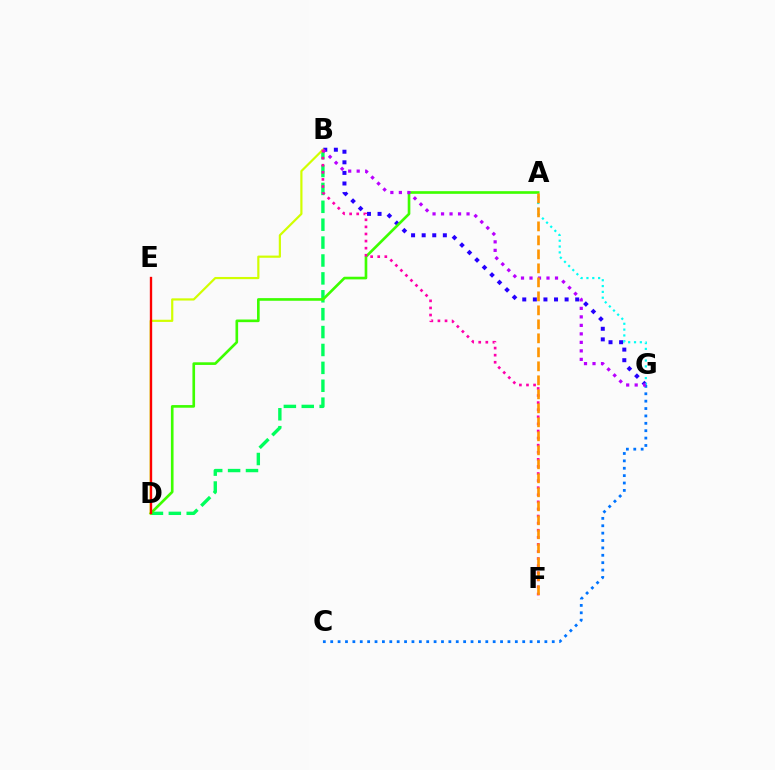{('B', 'G'): [{'color': '#2500ff', 'line_style': 'dotted', 'thickness': 2.88}, {'color': '#b900ff', 'line_style': 'dotted', 'thickness': 2.31}], ('B', 'D'): [{'color': '#00ff5c', 'line_style': 'dashed', 'thickness': 2.43}, {'color': '#d1ff00', 'line_style': 'solid', 'thickness': 1.58}], ('C', 'G'): [{'color': '#0074ff', 'line_style': 'dotted', 'thickness': 2.01}], ('A', 'G'): [{'color': '#00fff6', 'line_style': 'dotted', 'thickness': 1.58}], ('A', 'D'): [{'color': '#3dff00', 'line_style': 'solid', 'thickness': 1.91}], ('B', 'F'): [{'color': '#ff00ac', 'line_style': 'dotted', 'thickness': 1.93}], ('A', 'F'): [{'color': '#ff9400', 'line_style': 'dashed', 'thickness': 1.9}], ('D', 'E'): [{'color': '#ff0000', 'line_style': 'solid', 'thickness': 1.69}]}